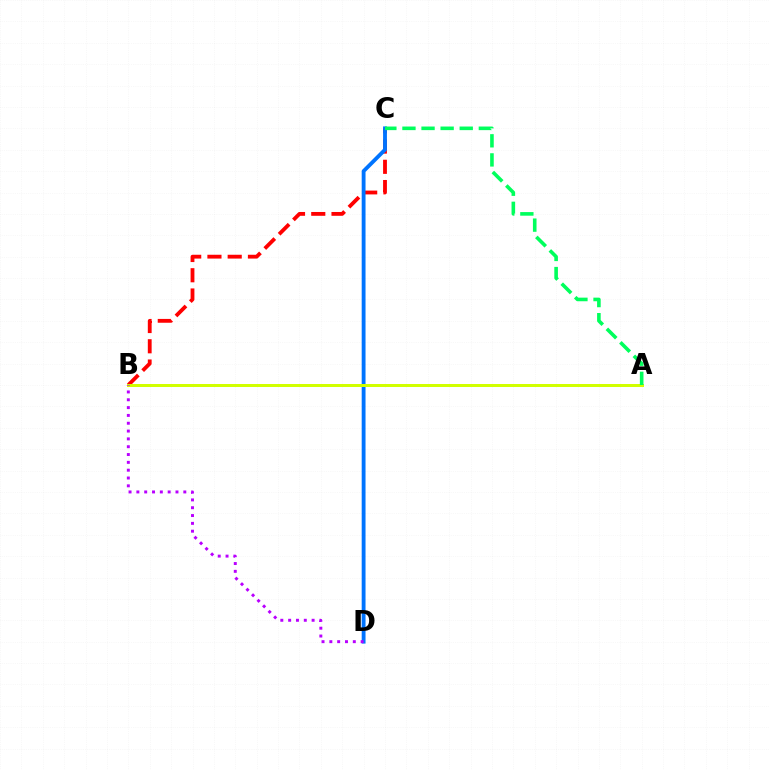{('B', 'C'): [{'color': '#ff0000', 'line_style': 'dashed', 'thickness': 2.75}], ('C', 'D'): [{'color': '#0074ff', 'line_style': 'solid', 'thickness': 2.77}], ('A', 'B'): [{'color': '#d1ff00', 'line_style': 'solid', 'thickness': 2.15}], ('B', 'D'): [{'color': '#b900ff', 'line_style': 'dotted', 'thickness': 2.13}], ('A', 'C'): [{'color': '#00ff5c', 'line_style': 'dashed', 'thickness': 2.59}]}